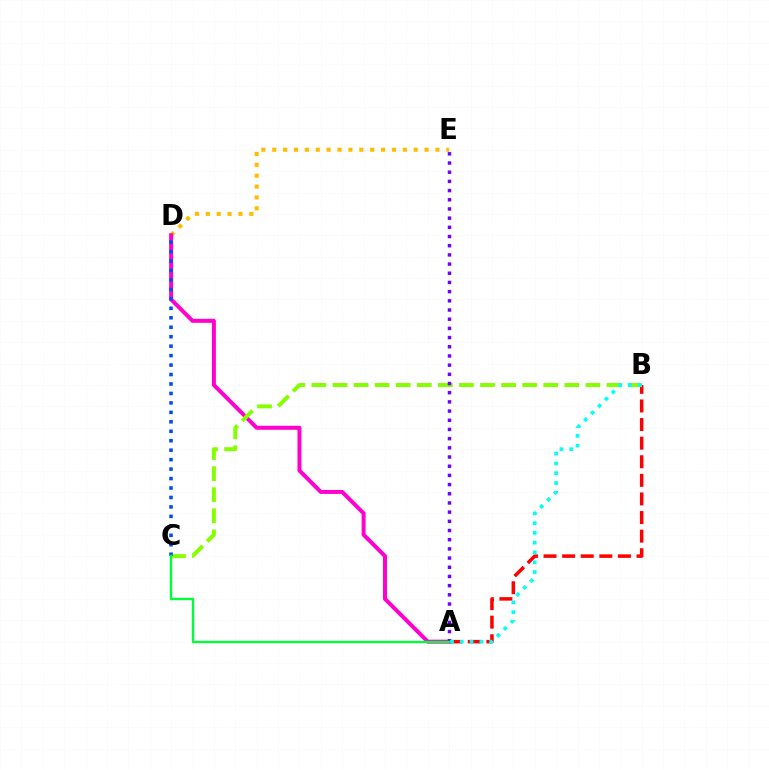{('D', 'E'): [{'color': '#ffbd00', 'line_style': 'dotted', 'thickness': 2.96}], ('A', 'D'): [{'color': '#ff00cf', 'line_style': 'solid', 'thickness': 2.87}], ('A', 'B'): [{'color': '#ff0000', 'line_style': 'dashed', 'thickness': 2.53}, {'color': '#00fff6', 'line_style': 'dotted', 'thickness': 2.66}], ('B', 'C'): [{'color': '#84ff00', 'line_style': 'dashed', 'thickness': 2.86}], ('A', 'E'): [{'color': '#7200ff', 'line_style': 'dotted', 'thickness': 2.5}], ('C', 'D'): [{'color': '#004bff', 'line_style': 'dotted', 'thickness': 2.57}], ('A', 'C'): [{'color': '#00ff39', 'line_style': 'solid', 'thickness': 1.72}]}